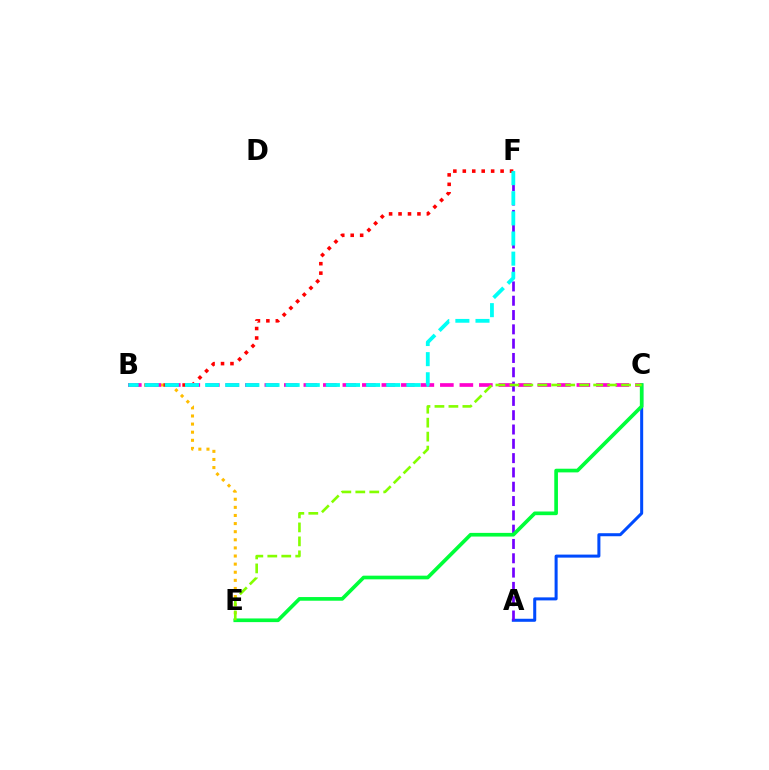{('B', 'E'): [{'color': '#ffbd00', 'line_style': 'dotted', 'thickness': 2.2}], ('A', 'C'): [{'color': '#004bff', 'line_style': 'solid', 'thickness': 2.18}], ('A', 'F'): [{'color': '#7200ff', 'line_style': 'dashed', 'thickness': 1.94}], ('B', 'F'): [{'color': '#ff0000', 'line_style': 'dotted', 'thickness': 2.57}, {'color': '#00fff6', 'line_style': 'dashed', 'thickness': 2.73}], ('B', 'C'): [{'color': '#ff00cf', 'line_style': 'dashed', 'thickness': 2.65}], ('C', 'E'): [{'color': '#00ff39', 'line_style': 'solid', 'thickness': 2.64}, {'color': '#84ff00', 'line_style': 'dashed', 'thickness': 1.9}]}